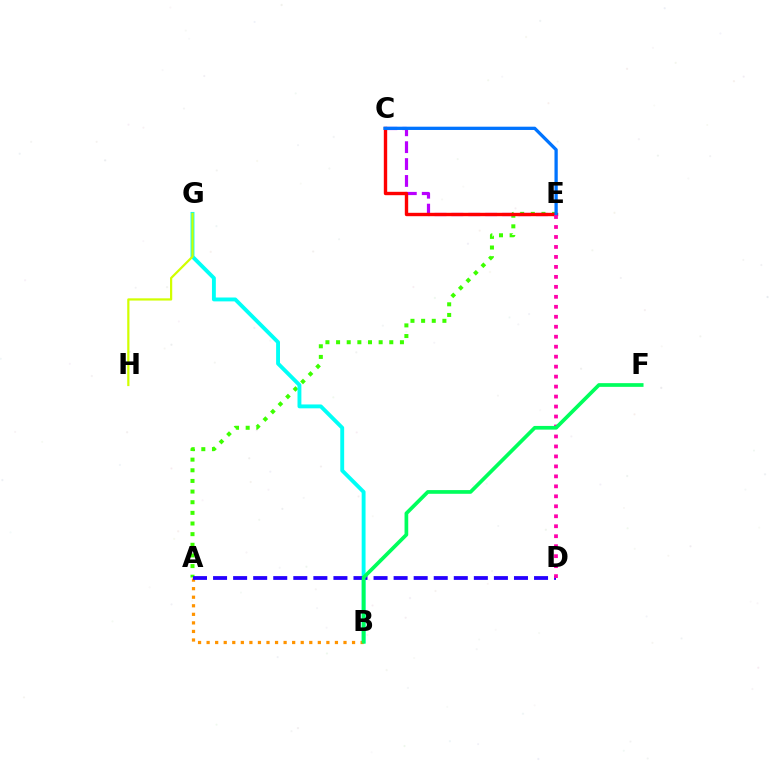{('A', 'E'): [{'color': '#3dff00', 'line_style': 'dotted', 'thickness': 2.89}], ('B', 'G'): [{'color': '#00fff6', 'line_style': 'solid', 'thickness': 2.79}], ('A', 'B'): [{'color': '#ff9400', 'line_style': 'dotted', 'thickness': 2.32}], ('C', 'E'): [{'color': '#b900ff', 'line_style': 'dashed', 'thickness': 2.29}, {'color': '#ff0000', 'line_style': 'solid', 'thickness': 2.44}, {'color': '#0074ff', 'line_style': 'solid', 'thickness': 2.36}], ('A', 'D'): [{'color': '#2500ff', 'line_style': 'dashed', 'thickness': 2.73}], ('D', 'E'): [{'color': '#ff00ac', 'line_style': 'dotted', 'thickness': 2.71}], ('G', 'H'): [{'color': '#d1ff00', 'line_style': 'solid', 'thickness': 1.6}], ('B', 'F'): [{'color': '#00ff5c', 'line_style': 'solid', 'thickness': 2.66}]}